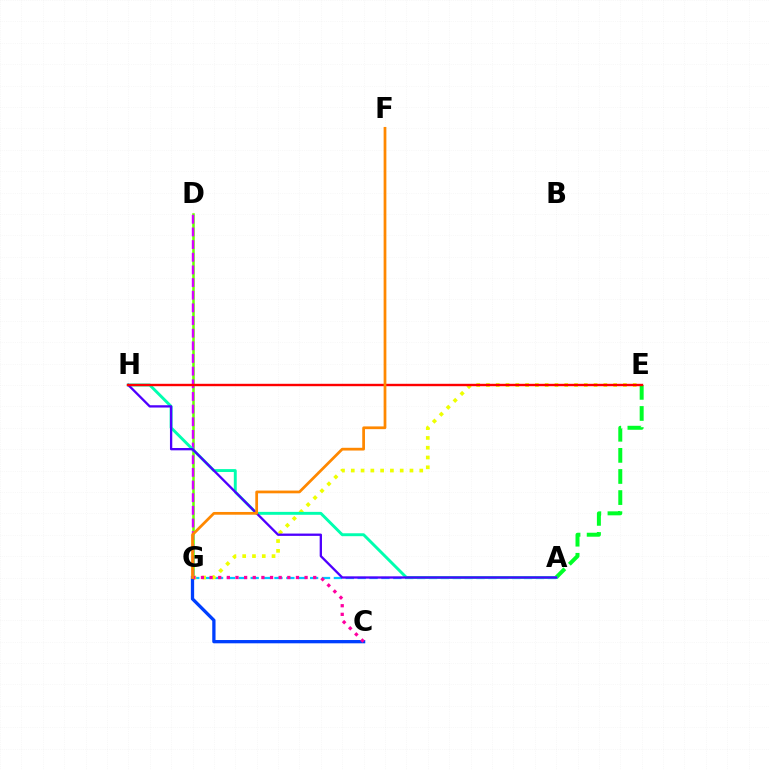{('D', 'G'): [{'color': '#66ff00', 'line_style': 'solid', 'thickness': 1.81}, {'color': '#d600ff', 'line_style': 'dashed', 'thickness': 1.72}], ('A', 'E'): [{'color': '#00ff27', 'line_style': 'dashed', 'thickness': 2.87}], ('A', 'G'): [{'color': '#00c7ff', 'line_style': 'dashed', 'thickness': 1.61}], ('E', 'G'): [{'color': '#eeff00', 'line_style': 'dotted', 'thickness': 2.66}], ('A', 'H'): [{'color': '#00ffaf', 'line_style': 'solid', 'thickness': 2.1}, {'color': '#4f00ff', 'line_style': 'solid', 'thickness': 1.66}], ('E', 'H'): [{'color': '#ff0000', 'line_style': 'solid', 'thickness': 1.73}], ('C', 'G'): [{'color': '#003fff', 'line_style': 'solid', 'thickness': 2.37}, {'color': '#ff00a0', 'line_style': 'dotted', 'thickness': 2.35}], ('F', 'G'): [{'color': '#ff8800', 'line_style': 'solid', 'thickness': 1.98}]}